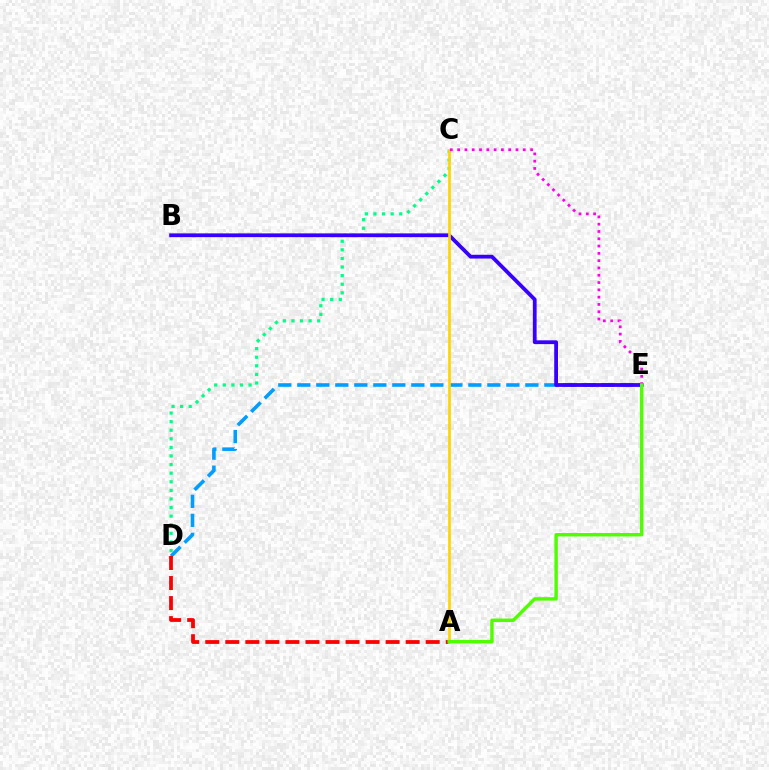{('D', 'E'): [{'color': '#009eff', 'line_style': 'dashed', 'thickness': 2.58}], ('C', 'D'): [{'color': '#00ff86', 'line_style': 'dotted', 'thickness': 2.33}], ('A', 'D'): [{'color': '#ff0000', 'line_style': 'dashed', 'thickness': 2.72}], ('B', 'E'): [{'color': '#3700ff', 'line_style': 'solid', 'thickness': 2.72}], ('A', 'C'): [{'color': '#ffd500', 'line_style': 'solid', 'thickness': 1.94}], ('C', 'E'): [{'color': '#ff00ed', 'line_style': 'dotted', 'thickness': 1.98}], ('A', 'E'): [{'color': '#4fff00', 'line_style': 'solid', 'thickness': 2.48}]}